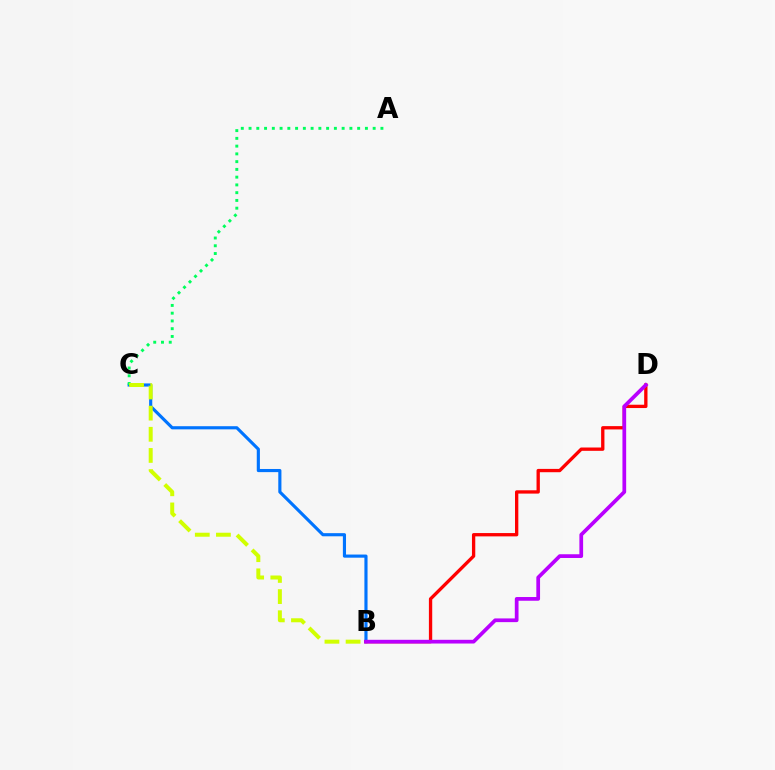{('B', 'C'): [{'color': '#0074ff', 'line_style': 'solid', 'thickness': 2.26}, {'color': '#d1ff00', 'line_style': 'dashed', 'thickness': 2.87}], ('A', 'C'): [{'color': '#00ff5c', 'line_style': 'dotted', 'thickness': 2.11}], ('B', 'D'): [{'color': '#ff0000', 'line_style': 'solid', 'thickness': 2.39}, {'color': '#b900ff', 'line_style': 'solid', 'thickness': 2.68}]}